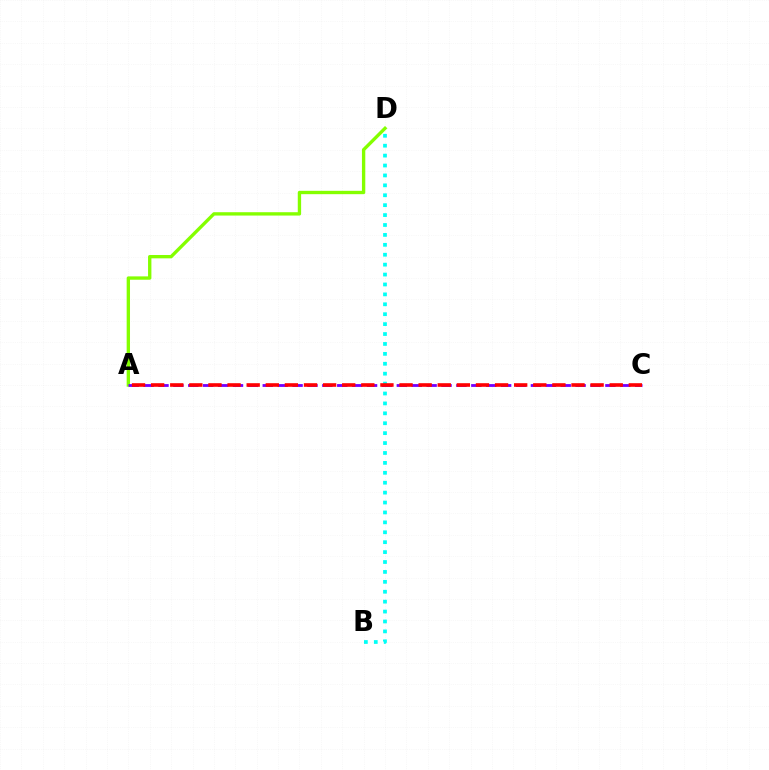{('B', 'D'): [{'color': '#00fff6', 'line_style': 'dotted', 'thickness': 2.69}], ('A', 'D'): [{'color': '#84ff00', 'line_style': 'solid', 'thickness': 2.41}], ('A', 'C'): [{'color': '#7200ff', 'line_style': 'dashed', 'thickness': 2.02}, {'color': '#ff0000', 'line_style': 'dashed', 'thickness': 2.6}]}